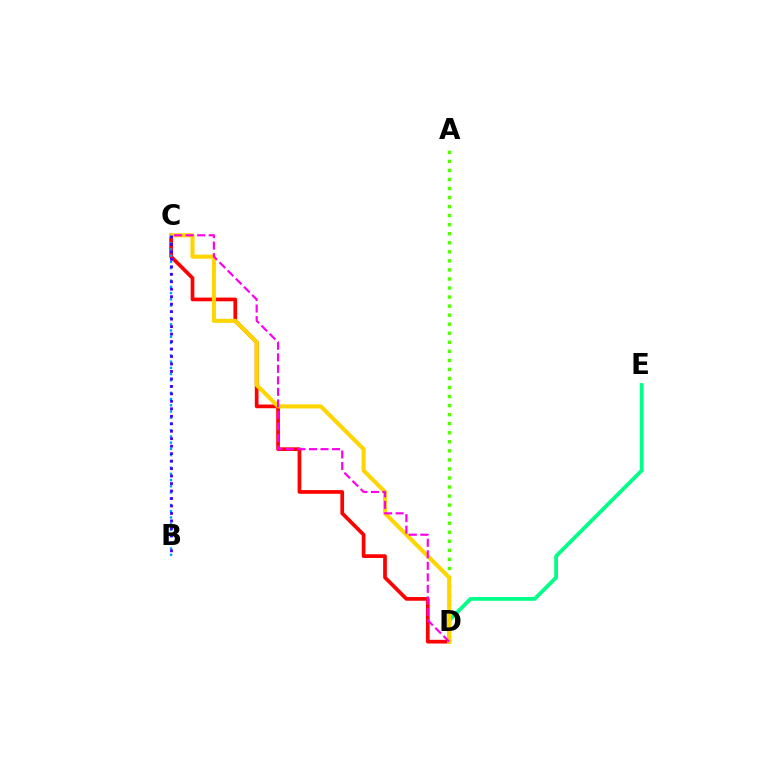{('A', 'D'): [{'color': '#4fff00', 'line_style': 'dotted', 'thickness': 2.46}], ('C', 'D'): [{'color': '#ff0000', 'line_style': 'solid', 'thickness': 2.67}, {'color': '#ffd500', 'line_style': 'solid', 'thickness': 2.93}, {'color': '#ff00ed', 'line_style': 'dashed', 'thickness': 1.57}], ('D', 'E'): [{'color': '#00ff86', 'line_style': 'solid', 'thickness': 2.72}], ('B', 'C'): [{'color': '#009eff', 'line_style': 'dotted', 'thickness': 1.69}, {'color': '#3700ff', 'line_style': 'dotted', 'thickness': 2.03}]}